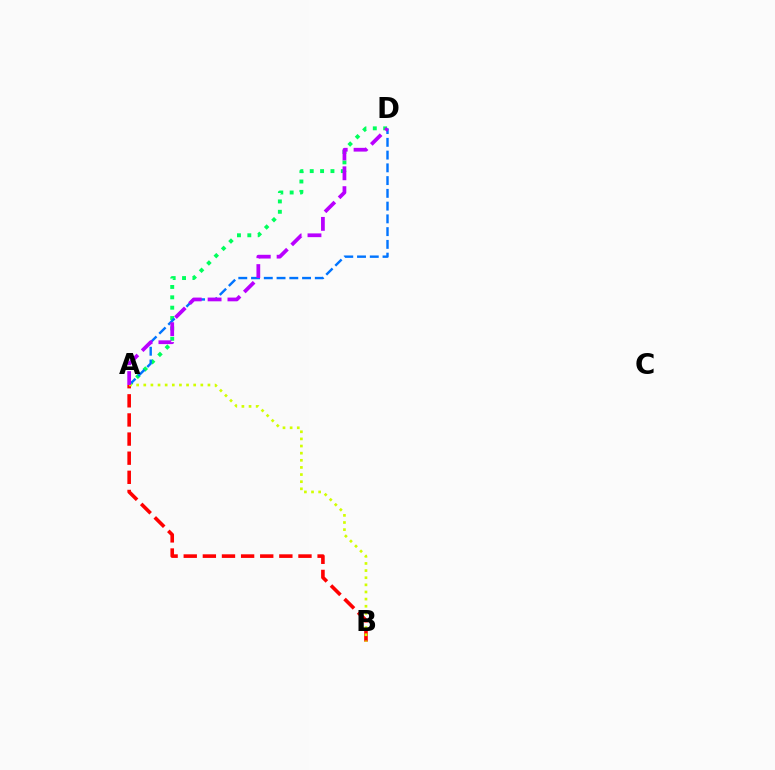{('A', 'D'): [{'color': '#00ff5c', 'line_style': 'dotted', 'thickness': 2.82}, {'color': '#0074ff', 'line_style': 'dashed', 'thickness': 1.73}, {'color': '#b900ff', 'line_style': 'dashed', 'thickness': 2.7}], ('A', 'B'): [{'color': '#ff0000', 'line_style': 'dashed', 'thickness': 2.6}, {'color': '#d1ff00', 'line_style': 'dotted', 'thickness': 1.94}]}